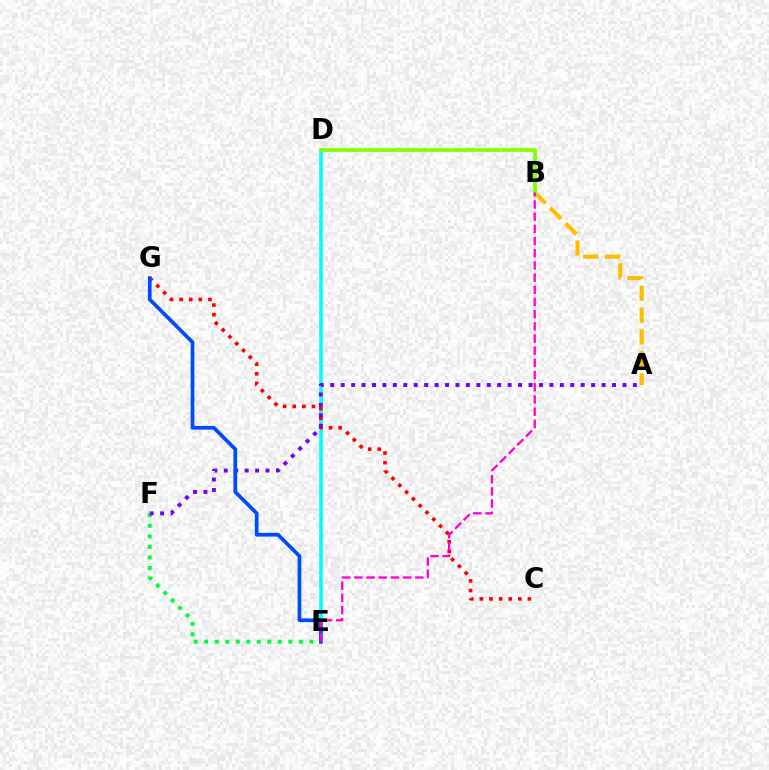{('D', 'E'): [{'color': '#00fff6', 'line_style': 'solid', 'thickness': 2.58}], ('C', 'G'): [{'color': '#ff0000', 'line_style': 'dotted', 'thickness': 2.61}], ('A', 'B'): [{'color': '#ffbd00', 'line_style': 'dashed', 'thickness': 2.97}], ('E', 'F'): [{'color': '#00ff39', 'line_style': 'dotted', 'thickness': 2.86}], ('A', 'F'): [{'color': '#7200ff', 'line_style': 'dotted', 'thickness': 2.84}], ('B', 'D'): [{'color': '#84ff00', 'line_style': 'solid', 'thickness': 2.72}], ('E', 'G'): [{'color': '#004bff', 'line_style': 'solid', 'thickness': 2.67}], ('B', 'E'): [{'color': '#ff00cf', 'line_style': 'dashed', 'thickness': 1.66}]}